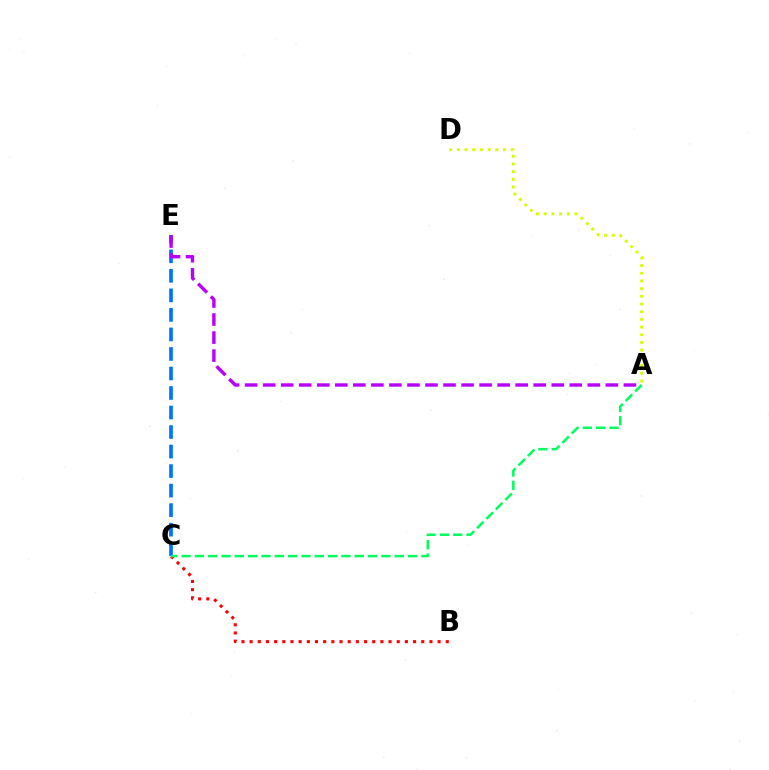{('C', 'E'): [{'color': '#0074ff', 'line_style': 'dashed', 'thickness': 2.65}], ('B', 'C'): [{'color': '#ff0000', 'line_style': 'dotted', 'thickness': 2.22}], ('A', 'E'): [{'color': '#b900ff', 'line_style': 'dashed', 'thickness': 2.45}], ('A', 'D'): [{'color': '#d1ff00', 'line_style': 'dotted', 'thickness': 2.09}], ('A', 'C'): [{'color': '#00ff5c', 'line_style': 'dashed', 'thickness': 1.81}]}